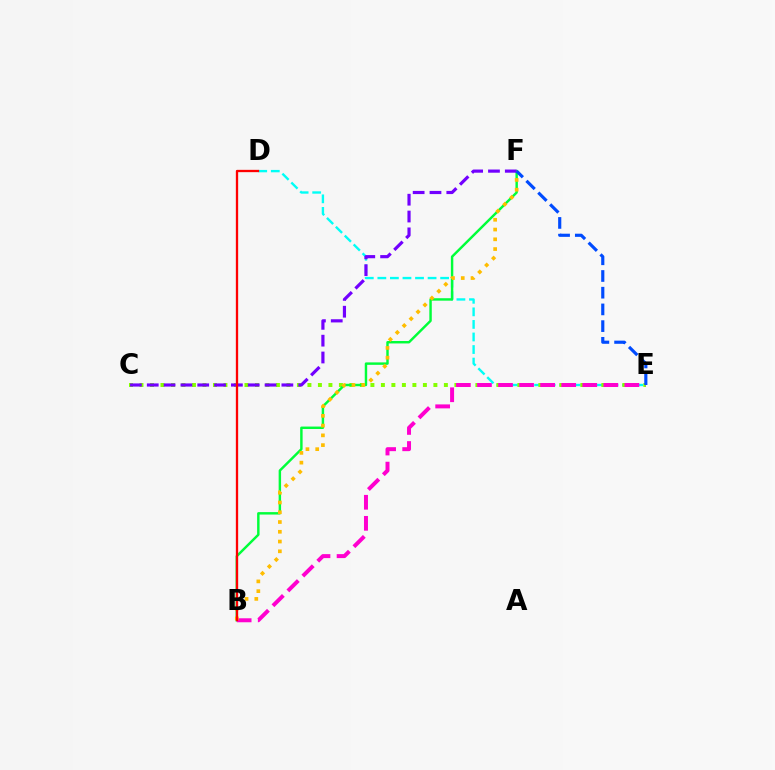{('D', 'E'): [{'color': '#00fff6', 'line_style': 'dashed', 'thickness': 1.71}], ('C', 'E'): [{'color': '#84ff00', 'line_style': 'dotted', 'thickness': 2.85}], ('B', 'F'): [{'color': '#00ff39', 'line_style': 'solid', 'thickness': 1.76}, {'color': '#ffbd00', 'line_style': 'dotted', 'thickness': 2.65}], ('B', 'E'): [{'color': '#ff00cf', 'line_style': 'dashed', 'thickness': 2.86}], ('C', 'F'): [{'color': '#7200ff', 'line_style': 'dashed', 'thickness': 2.29}], ('E', 'F'): [{'color': '#004bff', 'line_style': 'dashed', 'thickness': 2.27}], ('B', 'D'): [{'color': '#ff0000', 'line_style': 'solid', 'thickness': 1.67}]}